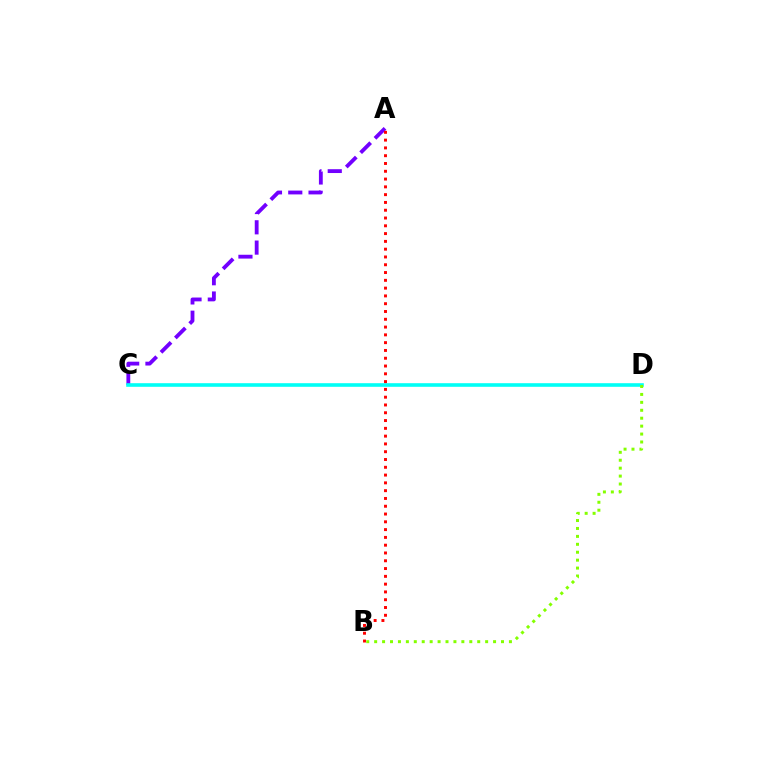{('A', 'C'): [{'color': '#7200ff', 'line_style': 'dashed', 'thickness': 2.76}], ('C', 'D'): [{'color': '#00fff6', 'line_style': 'solid', 'thickness': 2.59}], ('A', 'B'): [{'color': '#ff0000', 'line_style': 'dotted', 'thickness': 2.12}], ('B', 'D'): [{'color': '#84ff00', 'line_style': 'dotted', 'thickness': 2.15}]}